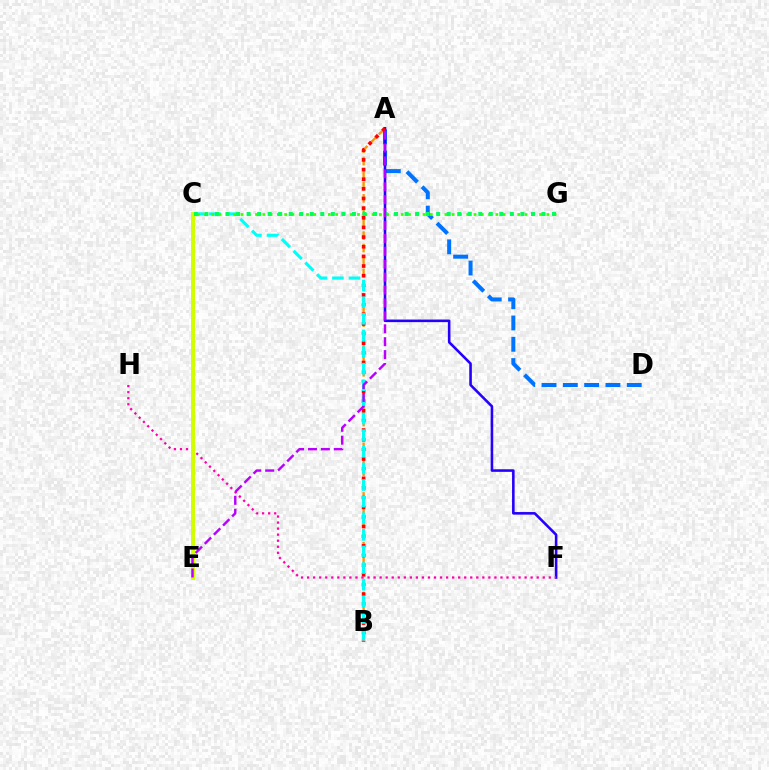{('A', 'B'): [{'color': '#ff9400', 'line_style': 'dashed', 'thickness': 1.69}, {'color': '#ff0000', 'line_style': 'dotted', 'thickness': 2.62}], ('A', 'D'): [{'color': '#0074ff', 'line_style': 'dashed', 'thickness': 2.89}], ('A', 'F'): [{'color': '#2500ff', 'line_style': 'solid', 'thickness': 1.86}], ('B', 'C'): [{'color': '#00fff6', 'line_style': 'dashed', 'thickness': 2.26}], ('C', 'G'): [{'color': '#3dff00', 'line_style': 'dotted', 'thickness': 1.98}, {'color': '#00ff5c', 'line_style': 'dotted', 'thickness': 2.86}], ('F', 'H'): [{'color': '#ff00ac', 'line_style': 'dotted', 'thickness': 1.64}], ('C', 'E'): [{'color': '#d1ff00', 'line_style': 'solid', 'thickness': 2.86}], ('A', 'E'): [{'color': '#b900ff', 'line_style': 'dashed', 'thickness': 1.75}]}